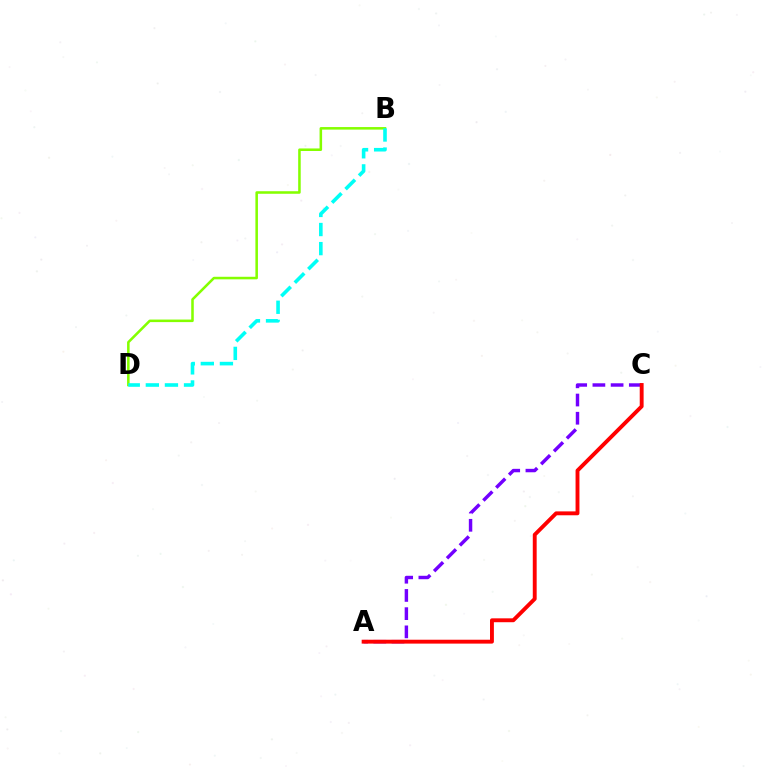{('B', 'D'): [{'color': '#84ff00', 'line_style': 'solid', 'thickness': 1.83}, {'color': '#00fff6', 'line_style': 'dashed', 'thickness': 2.59}], ('A', 'C'): [{'color': '#7200ff', 'line_style': 'dashed', 'thickness': 2.47}, {'color': '#ff0000', 'line_style': 'solid', 'thickness': 2.8}]}